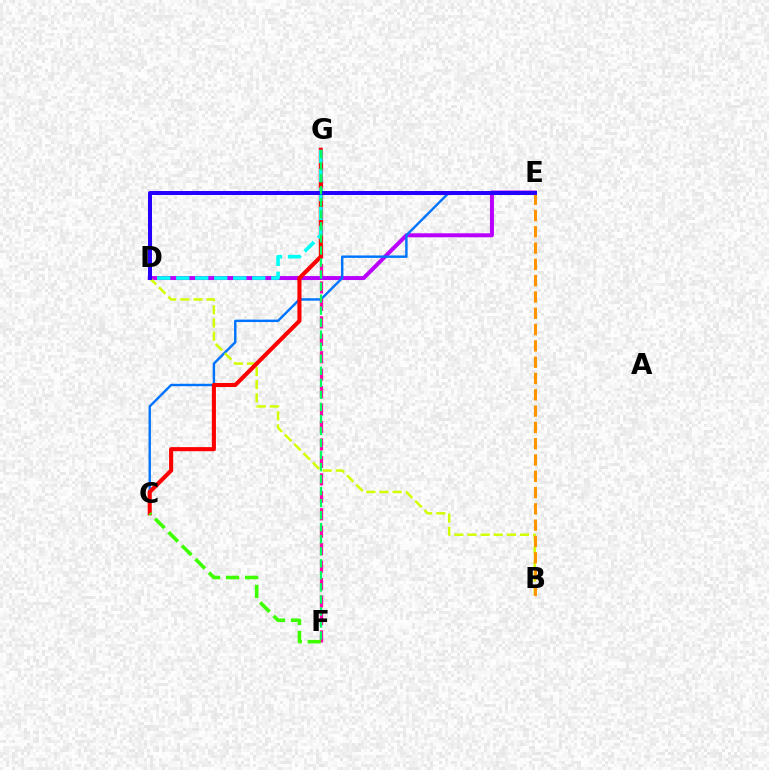{('D', 'E'): [{'color': '#b900ff', 'line_style': 'solid', 'thickness': 2.86}, {'color': '#2500ff', 'line_style': 'solid', 'thickness': 2.87}], ('C', 'E'): [{'color': '#0074ff', 'line_style': 'solid', 'thickness': 1.74}], ('B', 'D'): [{'color': '#d1ff00', 'line_style': 'dashed', 'thickness': 1.78}], ('F', 'G'): [{'color': '#ff00ac', 'line_style': 'dashed', 'thickness': 2.37}, {'color': '#00ff5c', 'line_style': 'dashed', 'thickness': 1.63}], ('C', 'G'): [{'color': '#ff0000', 'line_style': 'solid', 'thickness': 2.95}], ('B', 'E'): [{'color': '#ff9400', 'line_style': 'dashed', 'thickness': 2.21}], ('D', 'G'): [{'color': '#00fff6', 'line_style': 'dashed', 'thickness': 2.58}], ('C', 'F'): [{'color': '#3dff00', 'line_style': 'dashed', 'thickness': 2.59}]}